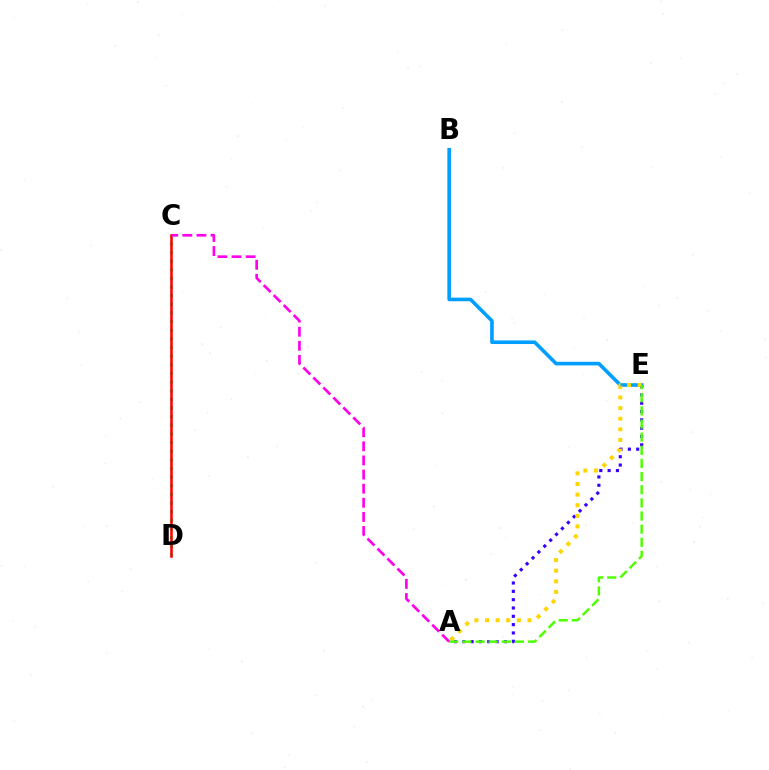{('B', 'E'): [{'color': '#009eff', 'line_style': 'solid', 'thickness': 2.59}], ('C', 'D'): [{'color': '#00ff86', 'line_style': 'dotted', 'thickness': 2.35}, {'color': '#ff0000', 'line_style': 'solid', 'thickness': 1.84}], ('A', 'E'): [{'color': '#3700ff', 'line_style': 'dotted', 'thickness': 2.26}, {'color': '#ffd500', 'line_style': 'dotted', 'thickness': 2.88}, {'color': '#4fff00', 'line_style': 'dashed', 'thickness': 1.79}], ('A', 'C'): [{'color': '#ff00ed', 'line_style': 'dashed', 'thickness': 1.92}]}